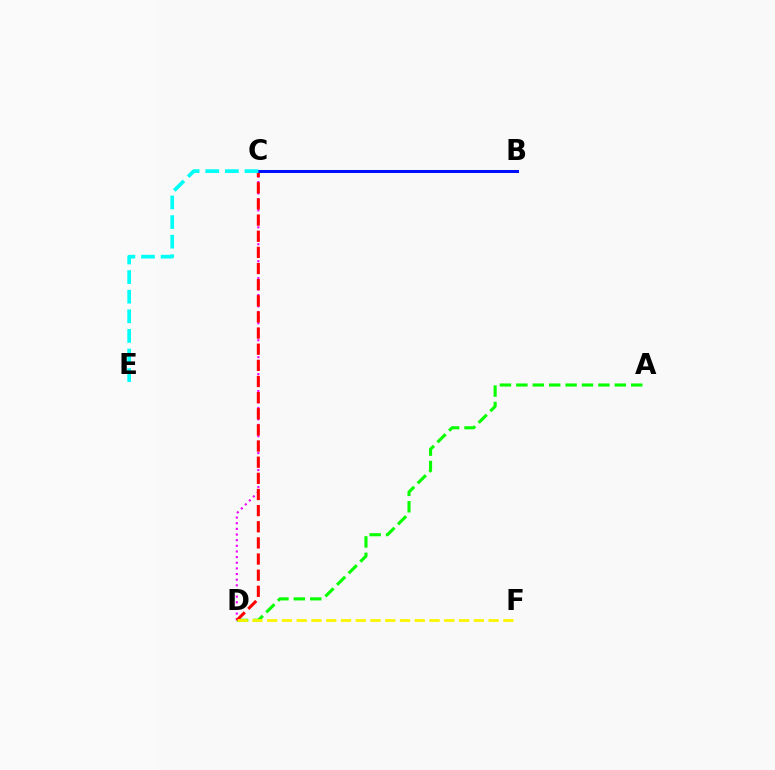{('A', 'D'): [{'color': '#08ff00', 'line_style': 'dashed', 'thickness': 2.23}], ('C', 'D'): [{'color': '#ee00ff', 'line_style': 'dotted', 'thickness': 1.53}, {'color': '#ff0000', 'line_style': 'dashed', 'thickness': 2.19}], ('D', 'F'): [{'color': '#fcf500', 'line_style': 'dashed', 'thickness': 2.01}], ('B', 'C'): [{'color': '#0010ff', 'line_style': 'solid', 'thickness': 2.18}], ('C', 'E'): [{'color': '#00fff6', 'line_style': 'dashed', 'thickness': 2.66}]}